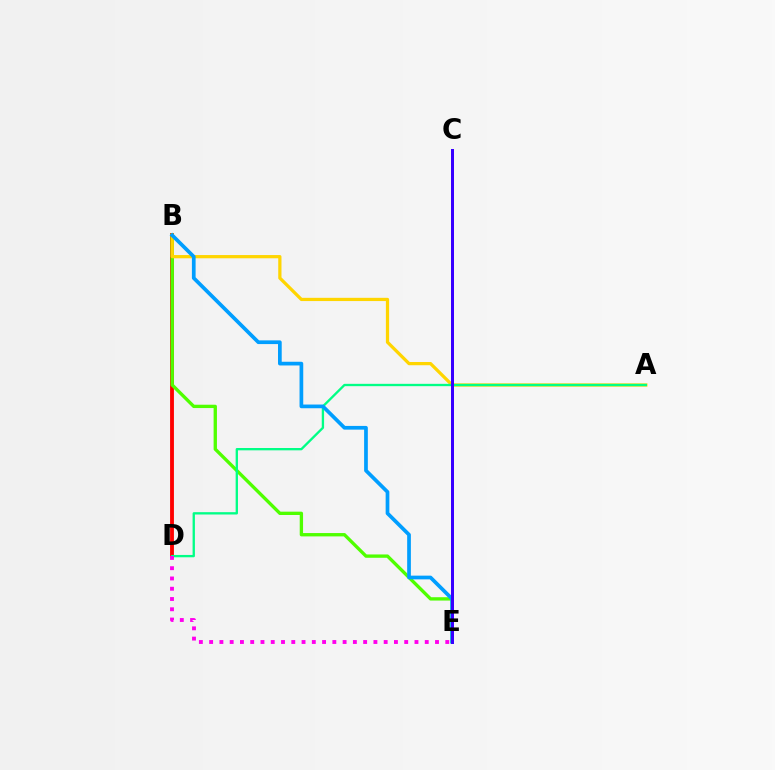{('B', 'D'): [{'color': '#ff0000', 'line_style': 'solid', 'thickness': 2.77}], ('B', 'E'): [{'color': '#4fff00', 'line_style': 'solid', 'thickness': 2.4}, {'color': '#009eff', 'line_style': 'solid', 'thickness': 2.67}], ('A', 'B'): [{'color': '#ffd500', 'line_style': 'solid', 'thickness': 2.33}], ('A', 'D'): [{'color': '#00ff86', 'line_style': 'solid', 'thickness': 1.68}], ('C', 'E'): [{'color': '#3700ff', 'line_style': 'solid', 'thickness': 2.15}], ('D', 'E'): [{'color': '#ff00ed', 'line_style': 'dotted', 'thickness': 2.79}]}